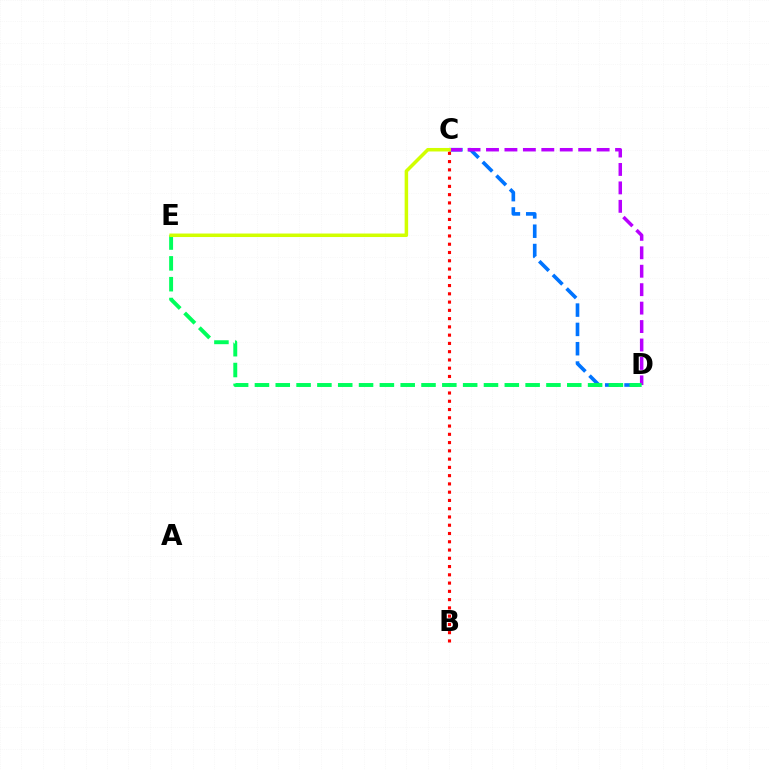{('C', 'D'): [{'color': '#0074ff', 'line_style': 'dashed', 'thickness': 2.62}, {'color': '#b900ff', 'line_style': 'dashed', 'thickness': 2.51}], ('B', 'C'): [{'color': '#ff0000', 'line_style': 'dotted', 'thickness': 2.25}], ('D', 'E'): [{'color': '#00ff5c', 'line_style': 'dashed', 'thickness': 2.83}], ('C', 'E'): [{'color': '#d1ff00', 'line_style': 'solid', 'thickness': 2.52}]}